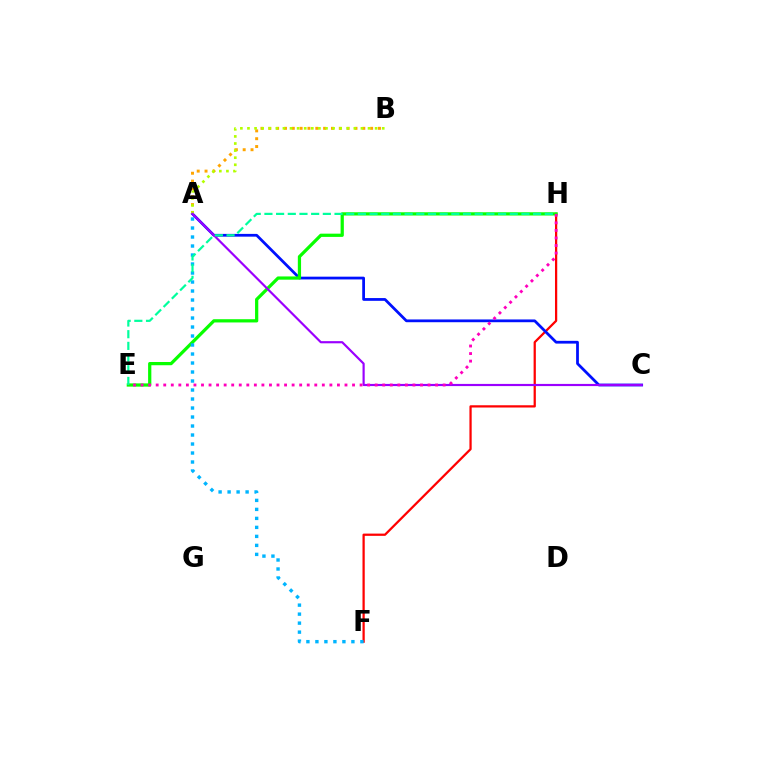{('A', 'B'): [{'color': '#ffa500', 'line_style': 'dotted', 'thickness': 2.13}, {'color': '#b3ff00', 'line_style': 'dotted', 'thickness': 1.93}], ('F', 'H'): [{'color': '#ff0000', 'line_style': 'solid', 'thickness': 1.62}], ('A', 'C'): [{'color': '#0010ff', 'line_style': 'solid', 'thickness': 1.99}, {'color': '#9b00ff', 'line_style': 'solid', 'thickness': 1.56}], ('E', 'H'): [{'color': '#08ff00', 'line_style': 'solid', 'thickness': 2.33}, {'color': '#00ff9d', 'line_style': 'dashed', 'thickness': 1.59}, {'color': '#ff00bd', 'line_style': 'dotted', 'thickness': 2.05}], ('A', 'F'): [{'color': '#00b5ff', 'line_style': 'dotted', 'thickness': 2.45}]}